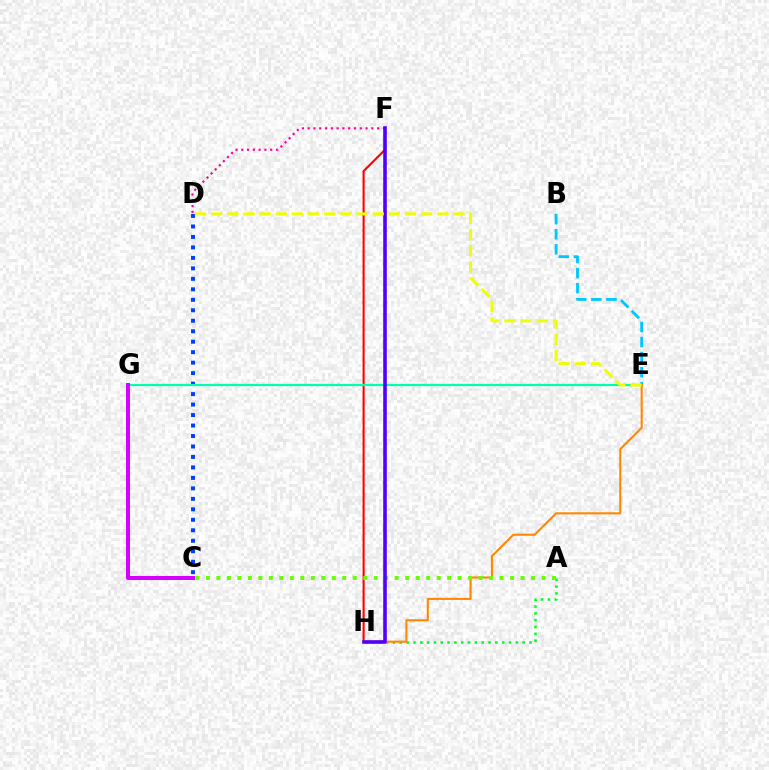{('F', 'H'): [{'color': '#ff0000', 'line_style': 'solid', 'thickness': 1.51}, {'color': '#4f00ff', 'line_style': 'solid', 'thickness': 2.59}], ('C', 'D'): [{'color': '#003fff', 'line_style': 'dotted', 'thickness': 2.85}], ('E', 'G'): [{'color': '#00ffaf', 'line_style': 'solid', 'thickness': 1.58}], ('D', 'F'): [{'color': '#ff00a0', 'line_style': 'dotted', 'thickness': 1.57}], ('C', 'G'): [{'color': '#d600ff', 'line_style': 'solid', 'thickness': 2.87}], ('A', 'H'): [{'color': '#00ff27', 'line_style': 'dotted', 'thickness': 1.85}], ('B', 'E'): [{'color': '#00c7ff', 'line_style': 'dashed', 'thickness': 2.05}], ('E', 'H'): [{'color': '#ff8800', 'line_style': 'solid', 'thickness': 1.5}], ('A', 'C'): [{'color': '#66ff00', 'line_style': 'dotted', 'thickness': 2.85}], ('D', 'E'): [{'color': '#eeff00', 'line_style': 'dashed', 'thickness': 2.19}]}